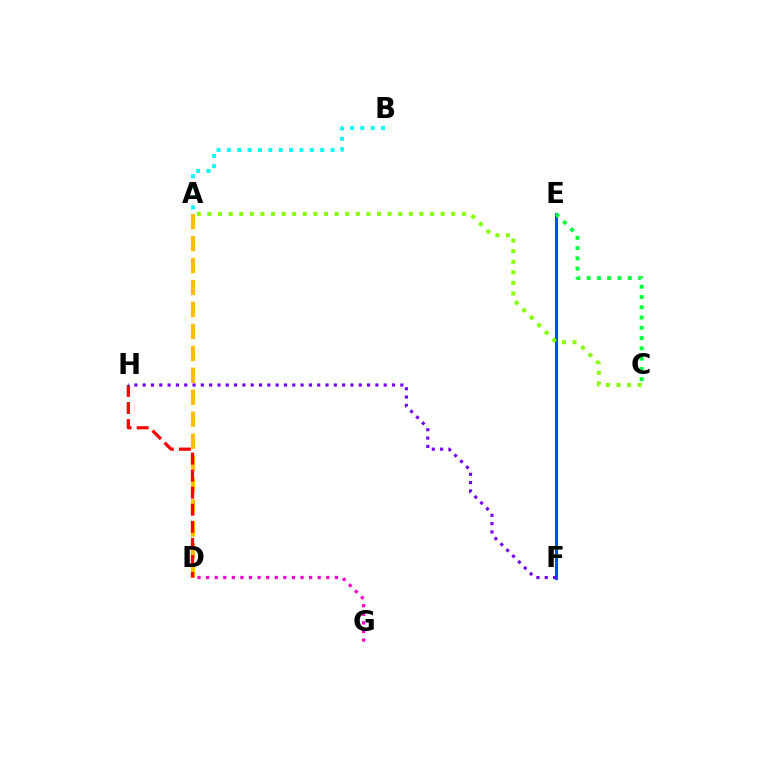{('D', 'G'): [{'color': '#ff00cf', 'line_style': 'dotted', 'thickness': 2.33}], ('E', 'F'): [{'color': '#004bff', 'line_style': 'solid', 'thickness': 2.13}], ('A', 'D'): [{'color': '#ffbd00', 'line_style': 'dashed', 'thickness': 2.98}], ('D', 'H'): [{'color': '#ff0000', 'line_style': 'dashed', 'thickness': 2.32}], ('F', 'H'): [{'color': '#7200ff', 'line_style': 'dotted', 'thickness': 2.26}], ('C', 'E'): [{'color': '#00ff39', 'line_style': 'dotted', 'thickness': 2.79}], ('A', 'C'): [{'color': '#84ff00', 'line_style': 'dotted', 'thickness': 2.88}], ('A', 'B'): [{'color': '#00fff6', 'line_style': 'dotted', 'thickness': 2.82}]}